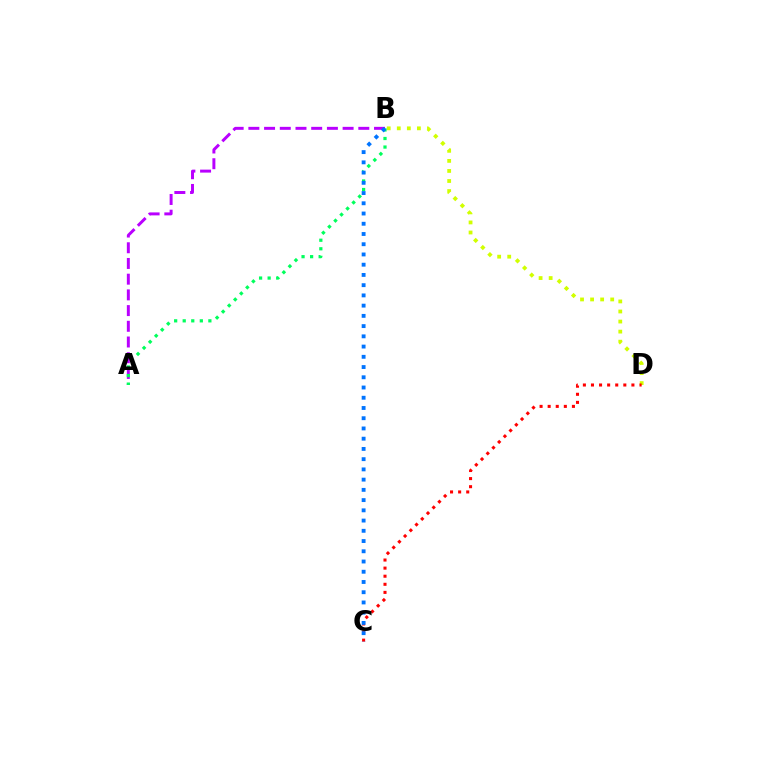{('B', 'D'): [{'color': '#d1ff00', 'line_style': 'dotted', 'thickness': 2.73}], ('A', 'B'): [{'color': '#b900ff', 'line_style': 'dashed', 'thickness': 2.13}, {'color': '#00ff5c', 'line_style': 'dotted', 'thickness': 2.32}], ('C', 'D'): [{'color': '#ff0000', 'line_style': 'dotted', 'thickness': 2.2}], ('B', 'C'): [{'color': '#0074ff', 'line_style': 'dotted', 'thickness': 2.78}]}